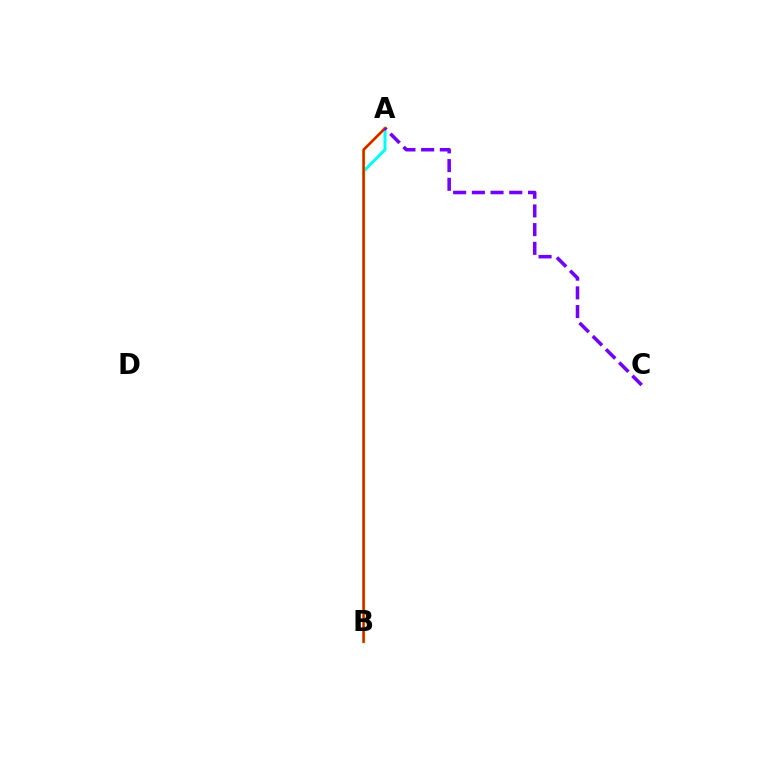{('A', 'B'): [{'color': '#00fff6', 'line_style': 'solid', 'thickness': 2.16}, {'color': '#84ff00', 'line_style': 'solid', 'thickness': 2.26}, {'color': '#ff0000', 'line_style': 'solid', 'thickness': 1.6}], ('A', 'C'): [{'color': '#7200ff', 'line_style': 'dashed', 'thickness': 2.54}]}